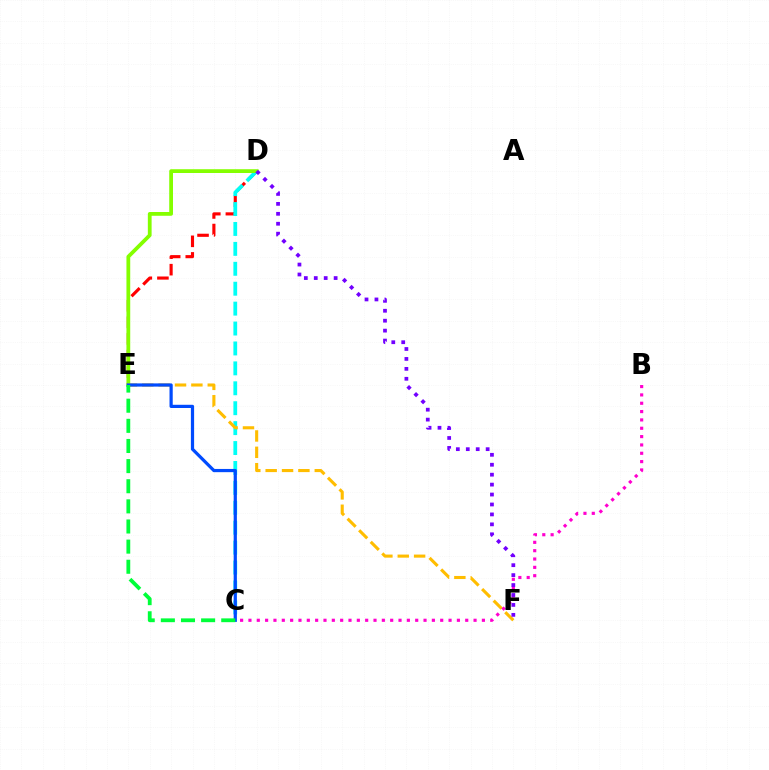{('D', 'E'): [{'color': '#ff0000', 'line_style': 'dashed', 'thickness': 2.25}, {'color': '#84ff00', 'line_style': 'solid', 'thickness': 2.72}], ('C', 'D'): [{'color': '#00fff6', 'line_style': 'dashed', 'thickness': 2.71}], ('E', 'F'): [{'color': '#ffbd00', 'line_style': 'dashed', 'thickness': 2.22}], ('C', 'E'): [{'color': '#004bff', 'line_style': 'solid', 'thickness': 2.32}, {'color': '#00ff39', 'line_style': 'dashed', 'thickness': 2.73}], ('B', 'C'): [{'color': '#ff00cf', 'line_style': 'dotted', 'thickness': 2.27}], ('D', 'F'): [{'color': '#7200ff', 'line_style': 'dotted', 'thickness': 2.7}]}